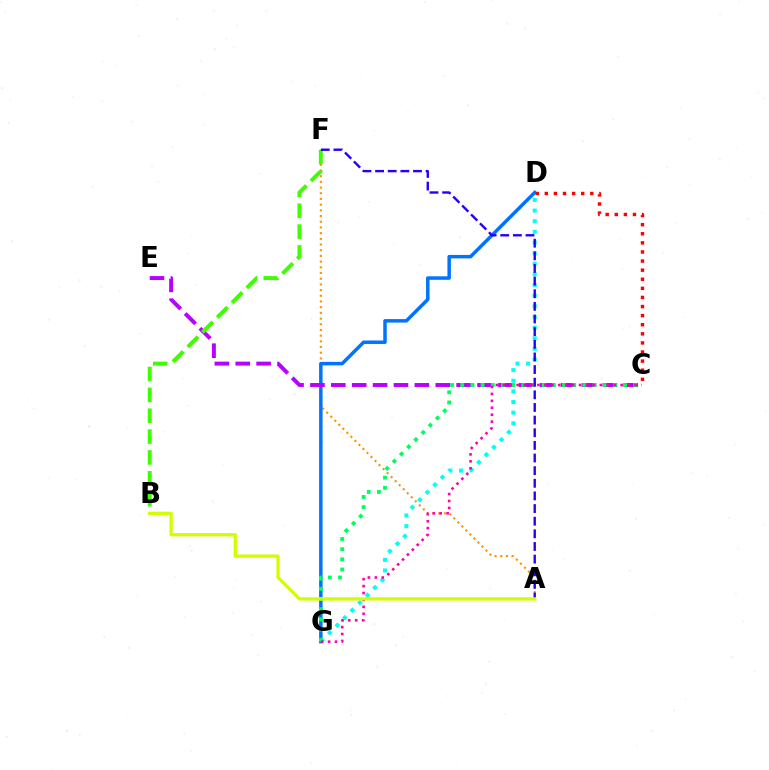{('A', 'F'): [{'color': '#ff9400', 'line_style': 'dotted', 'thickness': 1.55}, {'color': '#2500ff', 'line_style': 'dashed', 'thickness': 1.72}], ('D', 'G'): [{'color': '#0074ff', 'line_style': 'solid', 'thickness': 2.51}, {'color': '#00fff6', 'line_style': 'dotted', 'thickness': 2.89}], ('C', 'E'): [{'color': '#b900ff', 'line_style': 'dashed', 'thickness': 2.84}], ('B', 'F'): [{'color': '#3dff00', 'line_style': 'dashed', 'thickness': 2.83}], ('C', 'G'): [{'color': '#00ff5c', 'line_style': 'dotted', 'thickness': 2.77}, {'color': '#ff00ac', 'line_style': 'dotted', 'thickness': 1.88}], ('A', 'B'): [{'color': '#d1ff00', 'line_style': 'solid', 'thickness': 2.38}], ('C', 'D'): [{'color': '#ff0000', 'line_style': 'dotted', 'thickness': 2.47}]}